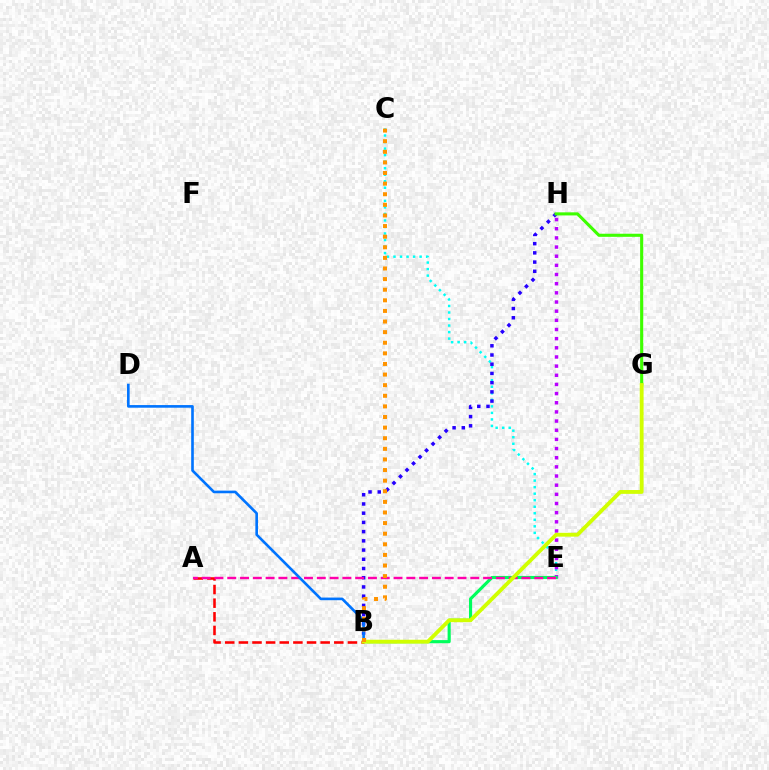{('C', 'E'): [{'color': '#00fff6', 'line_style': 'dotted', 'thickness': 1.77}], ('E', 'H'): [{'color': '#b900ff', 'line_style': 'dotted', 'thickness': 2.49}], ('B', 'H'): [{'color': '#2500ff', 'line_style': 'dotted', 'thickness': 2.5}], ('G', 'H'): [{'color': '#3dff00', 'line_style': 'solid', 'thickness': 2.22}], ('B', 'E'): [{'color': '#00ff5c', 'line_style': 'solid', 'thickness': 2.25}], ('A', 'B'): [{'color': '#ff0000', 'line_style': 'dashed', 'thickness': 1.85}], ('A', 'E'): [{'color': '#ff00ac', 'line_style': 'dashed', 'thickness': 1.74}], ('B', 'D'): [{'color': '#0074ff', 'line_style': 'solid', 'thickness': 1.9}], ('B', 'G'): [{'color': '#d1ff00', 'line_style': 'solid', 'thickness': 2.76}], ('B', 'C'): [{'color': '#ff9400', 'line_style': 'dotted', 'thickness': 2.88}]}